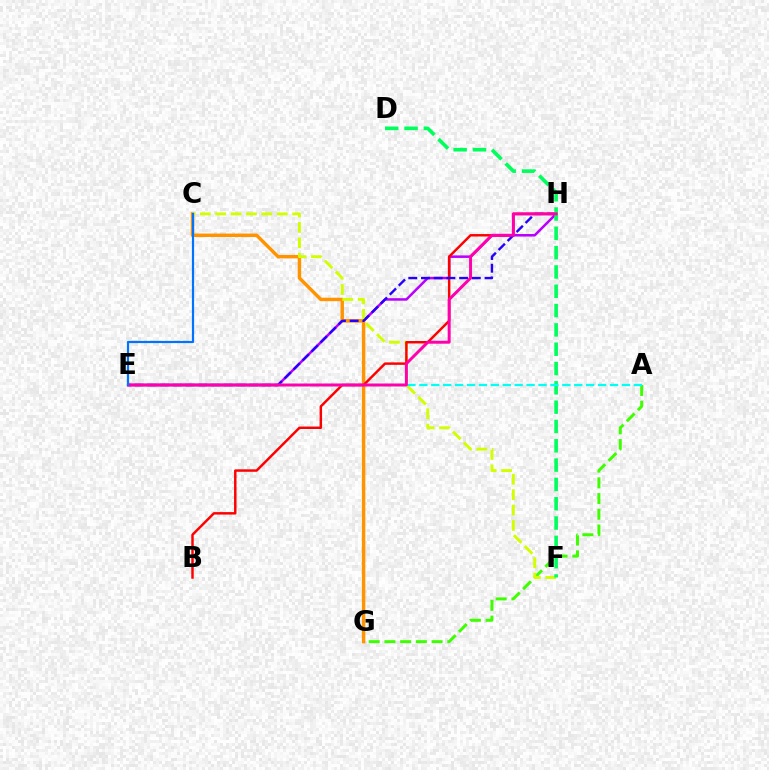{('A', 'G'): [{'color': '#3dff00', 'line_style': 'dashed', 'thickness': 2.14}], ('E', 'H'): [{'color': '#b900ff', 'line_style': 'solid', 'thickness': 1.82}, {'color': '#2500ff', 'line_style': 'dashed', 'thickness': 1.73}, {'color': '#ff00ac', 'line_style': 'solid', 'thickness': 2.14}], ('C', 'G'): [{'color': '#ff9400', 'line_style': 'solid', 'thickness': 2.47}], ('C', 'F'): [{'color': '#d1ff00', 'line_style': 'dashed', 'thickness': 2.09}], ('B', 'H'): [{'color': '#ff0000', 'line_style': 'solid', 'thickness': 1.77}], ('D', 'F'): [{'color': '#00ff5c', 'line_style': 'dashed', 'thickness': 2.62}], ('A', 'E'): [{'color': '#00fff6', 'line_style': 'dashed', 'thickness': 1.62}], ('C', 'E'): [{'color': '#0074ff', 'line_style': 'solid', 'thickness': 1.58}]}